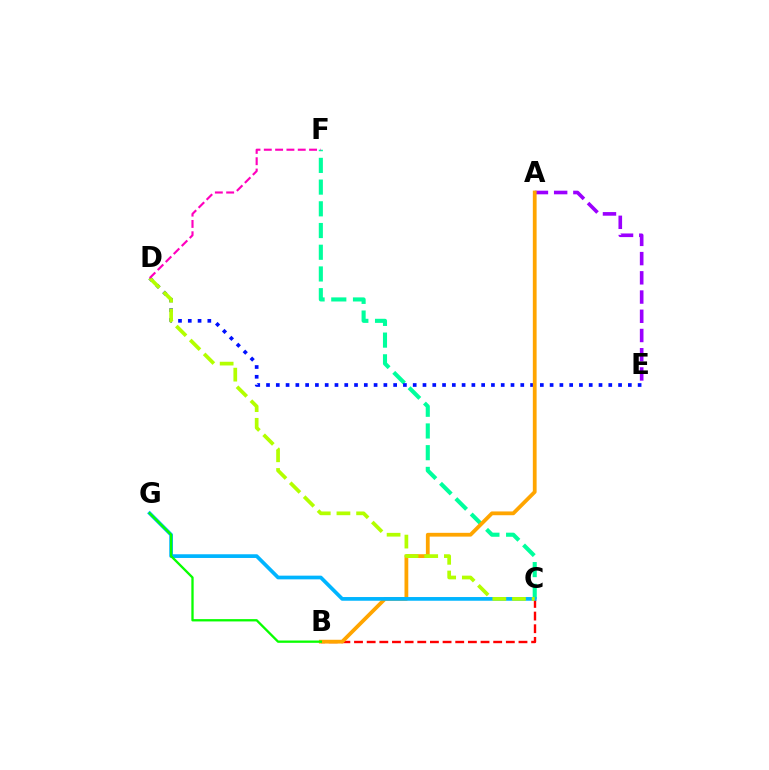{('C', 'F'): [{'color': '#00ff9d', 'line_style': 'dashed', 'thickness': 2.95}], ('D', 'E'): [{'color': '#0010ff', 'line_style': 'dotted', 'thickness': 2.66}], ('B', 'C'): [{'color': '#ff0000', 'line_style': 'dashed', 'thickness': 1.72}], ('A', 'E'): [{'color': '#9b00ff', 'line_style': 'dashed', 'thickness': 2.61}], ('A', 'B'): [{'color': '#ffa500', 'line_style': 'solid', 'thickness': 2.72}], ('C', 'G'): [{'color': '#00b5ff', 'line_style': 'solid', 'thickness': 2.67}], ('C', 'D'): [{'color': '#b3ff00', 'line_style': 'dashed', 'thickness': 2.67}], ('D', 'F'): [{'color': '#ff00bd', 'line_style': 'dashed', 'thickness': 1.54}], ('B', 'G'): [{'color': '#08ff00', 'line_style': 'solid', 'thickness': 1.66}]}